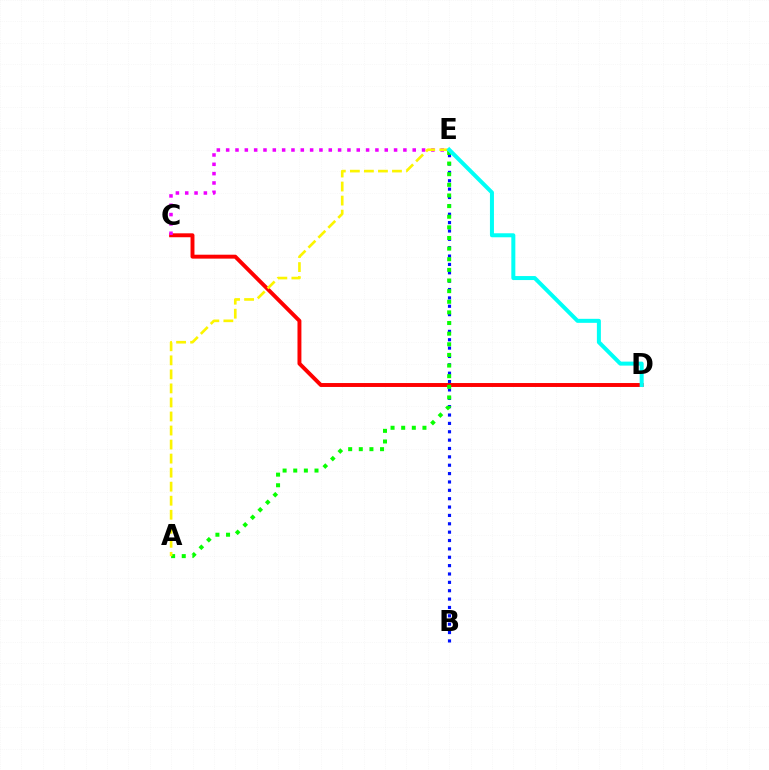{('C', 'D'): [{'color': '#ff0000', 'line_style': 'solid', 'thickness': 2.83}], ('B', 'E'): [{'color': '#0010ff', 'line_style': 'dotted', 'thickness': 2.27}], ('C', 'E'): [{'color': '#ee00ff', 'line_style': 'dotted', 'thickness': 2.53}], ('A', 'E'): [{'color': '#08ff00', 'line_style': 'dotted', 'thickness': 2.89}, {'color': '#fcf500', 'line_style': 'dashed', 'thickness': 1.91}], ('D', 'E'): [{'color': '#00fff6', 'line_style': 'solid', 'thickness': 2.89}]}